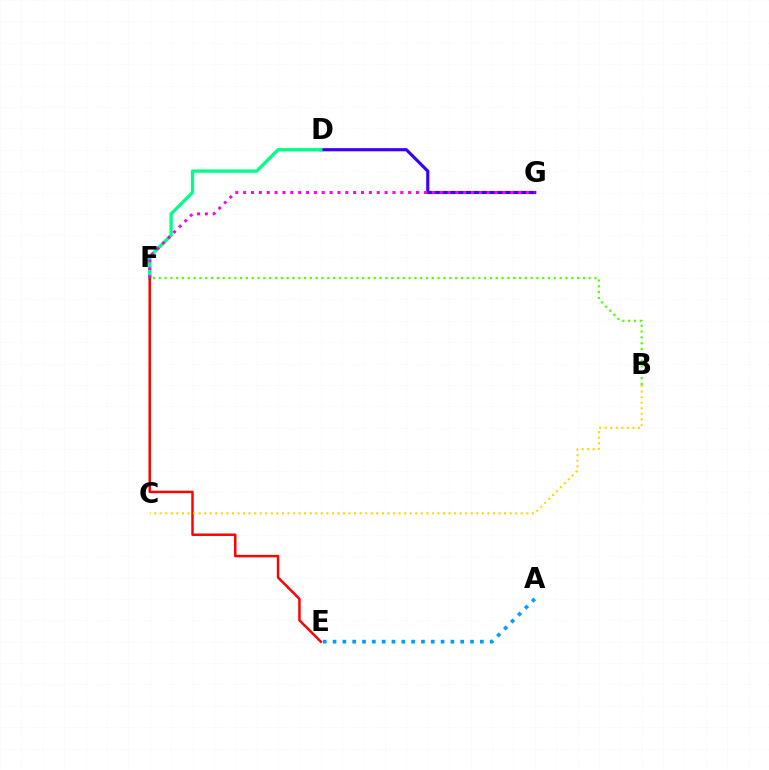{('D', 'G'): [{'color': '#3700ff', 'line_style': 'solid', 'thickness': 2.26}], ('D', 'F'): [{'color': '#00ff86', 'line_style': 'solid', 'thickness': 2.38}], ('E', 'F'): [{'color': '#ff0000', 'line_style': 'solid', 'thickness': 1.78}], ('B', 'F'): [{'color': '#4fff00', 'line_style': 'dotted', 'thickness': 1.58}], ('B', 'C'): [{'color': '#ffd500', 'line_style': 'dotted', 'thickness': 1.51}], ('A', 'E'): [{'color': '#009eff', 'line_style': 'dotted', 'thickness': 2.67}], ('F', 'G'): [{'color': '#ff00ed', 'line_style': 'dotted', 'thickness': 2.13}]}